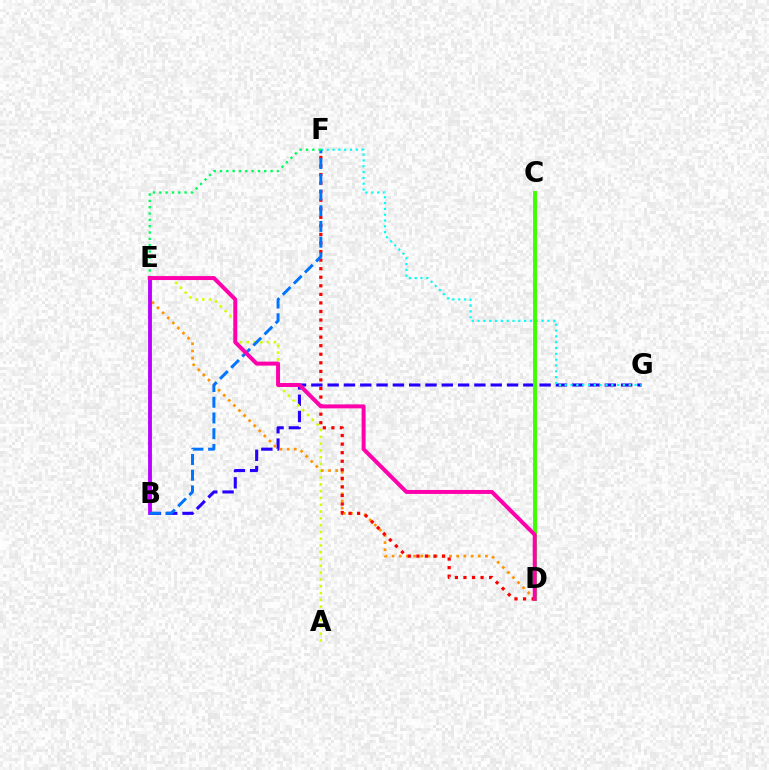{('B', 'G'): [{'color': '#2500ff', 'line_style': 'dashed', 'thickness': 2.22}], ('A', 'E'): [{'color': '#d1ff00', 'line_style': 'dotted', 'thickness': 1.85}], ('D', 'E'): [{'color': '#ff9400', 'line_style': 'dotted', 'thickness': 1.95}, {'color': '#ff00ac', 'line_style': 'solid', 'thickness': 2.86}], ('D', 'F'): [{'color': '#ff0000', 'line_style': 'dotted', 'thickness': 2.33}], ('B', 'E'): [{'color': '#b900ff', 'line_style': 'solid', 'thickness': 2.77}], ('F', 'G'): [{'color': '#00fff6', 'line_style': 'dotted', 'thickness': 1.58}], ('C', 'D'): [{'color': '#3dff00', 'line_style': 'solid', 'thickness': 2.8}], ('B', 'F'): [{'color': '#0074ff', 'line_style': 'dashed', 'thickness': 2.14}], ('E', 'F'): [{'color': '#00ff5c', 'line_style': 'dotted', 'thickness': 1.72}]}